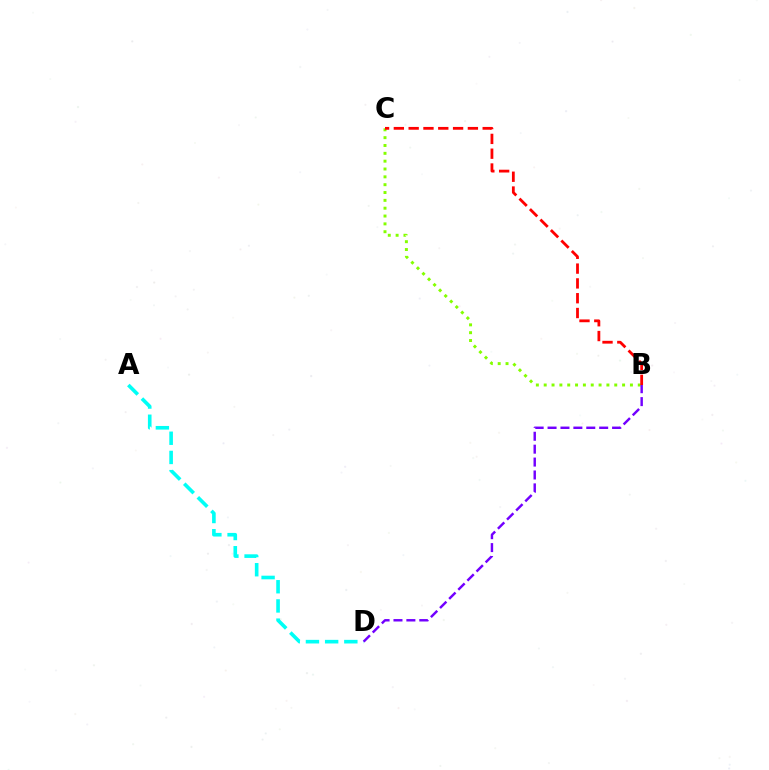{('B', 'C'): [{'color': '#84ff00', 'line_style': 'dotted', 'thickness': 2.13}, {'color': '#ff0000', 'line_style': 'dashed', 'thickness': 2.01}], ('A', 'D'): [{'color': '#00fff6', 'line_style': 'dashed', 'thickness': 2.61}], ('B', 'D'): [{'color': '#7200ff', 'line_style': 'dashed', 'thickness': 1.75}]}